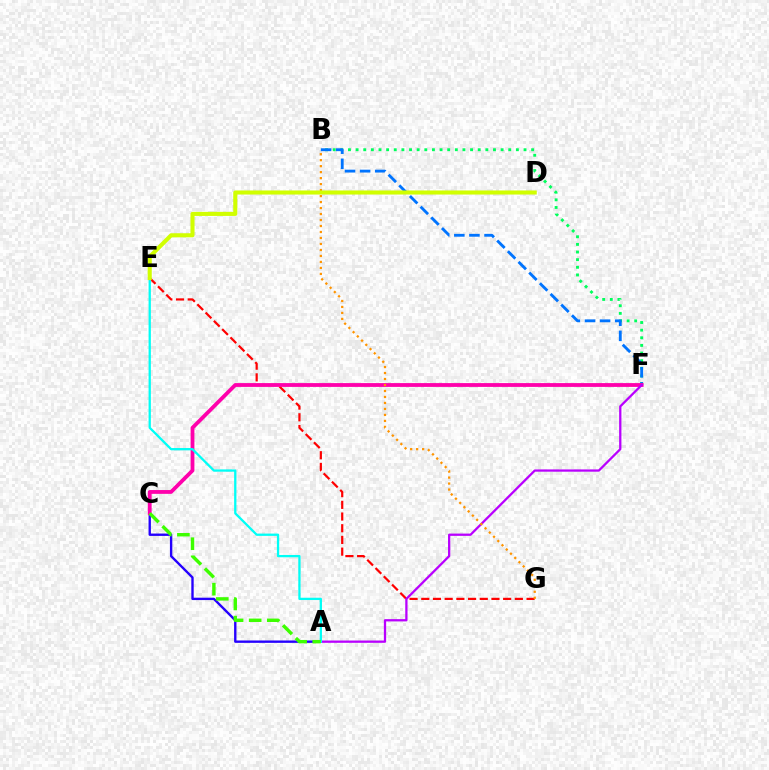{('E', 'G'): [{'color': '#ff0000', 'line_style': 'dashed', 'thickness': 1.59}], ('B', 'F'): [{'color': '#00ff5c', 'line_style': 'dotted', 'thickness': 2.07}, {'color': '#0074ff', 'line_style': 'dashed', 'thickness': 2.05}], ('A', 'C'): [{'color': '#2500ff', 'line_style': 'solid', 'thickness': 1.71}, {'color': '#3dff00', 'line_style': 'dashed', 'thickness': 2.46}], ('C', 'F'): [{'color': '#ff00ac', 'line_style': 'solid', 'thickness': 2.74}], ('A', 'F'): [{'color': '#b900ff', 'line_style': 'solid', 'thickness': 1.64}], ('A', 'E'): [{'color': '#00fff6', 'line_style': 'solid', 'thickness': 1.65}], ('B', 'G'): [{'color': '#ff9400', 'line_style': 'dotted', 'thickness': 1.63}], ('D', 'E'): [{'color': '#d1ff00', 'line_style': 'solid', 'thickness': 2.94}]}